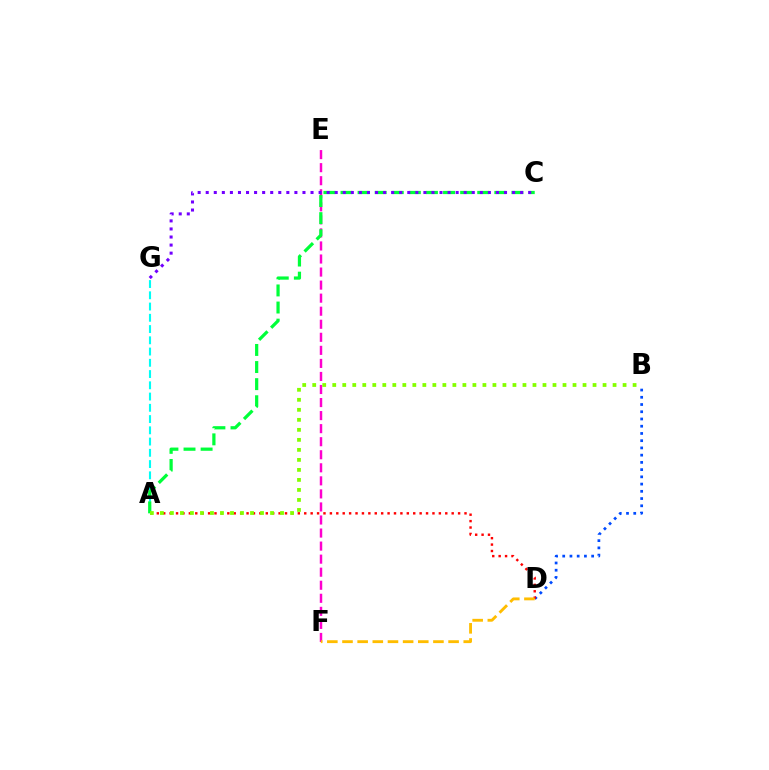{('E', 'F'): [{'color': '#ff00cf', 'line_style': 'dashed', 'thickness': 1.77}], ('B', 'D'): [{'color': '#004bff', 'line_style': 'dotted', 'thickness': 1.97}], ('A', 'G'): [{'color': '#00fff6', 'line_style': 'dashed', 'thickness': 1.53}], ('A', 'D'): [{'color': '#ff0000', 'line_style': 'dotted', 'thickness': 1.74}], ('D', 'F'): [{'color': '#ffbd00', 'line_style': 'dashed', 'thickness': 2.06}], ('A', 'C'): [{'color': '#00ff39', 'line_style': 'dashed', 'thickness': 2.32}], ('C', 'G'): [{'color': '#7200ff', 'line_style': 'dotted', 'thickness': 2.19}], ('A', 'B'): [{'color': '#84ff00', 'line_style': 'dotted', 'thickness': 2.72}]}